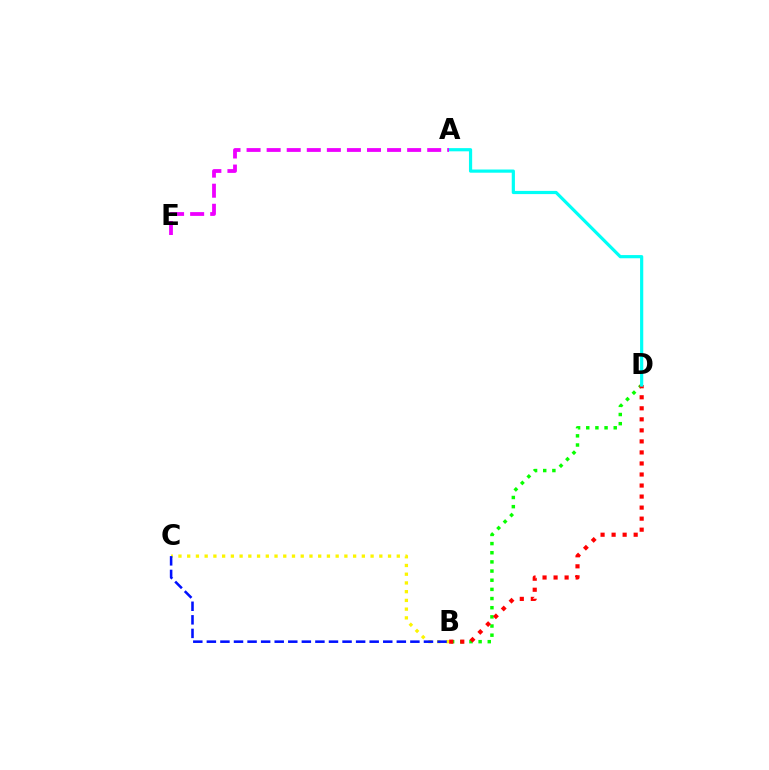{('B', 'C'): [{'color': '#fcf500', 'line_style': 'dotted', 'thickness': 2.37}, {'color': '#0010ff', 'line_style': 'dashed', 'thickness': 1.84}], ('B', 'D'): [{'color': '#08ff00', 'line_style': 'dotted', 'thickness': 2.49}, {'color': '#ff0000', 'line_style': 'dotted', 'thickness': 3.0}], ('A', 'D'): [{'color': '#00fff6', 'line_style': 'solid', 'thickness': 2.3}], ('A', 'E'): [{'color': '#ee00ff', 'line_style': 'dashed', 'thickness': 2.73}]}